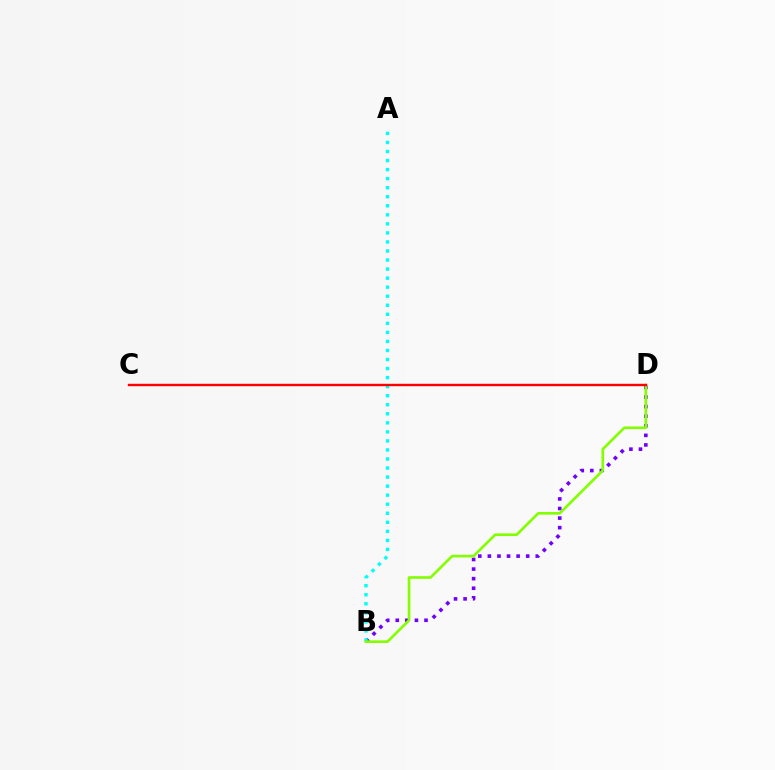{('B', 'D'): [{'color': '#7200ff', 'line_style': 'dotted', 'thickness': 2.6}, {'color': '#84ff00', 'line_style': 'solid', 'thickness': 1.91}], ('A', 'B'): [{'color': '#00fff6', 'line_style': 'dotted', 'thickness': 2.46}], ('C', 'D'): [{'color': '#ff0000', 'line_style': 'solid', 'thickness': 1.72}]}